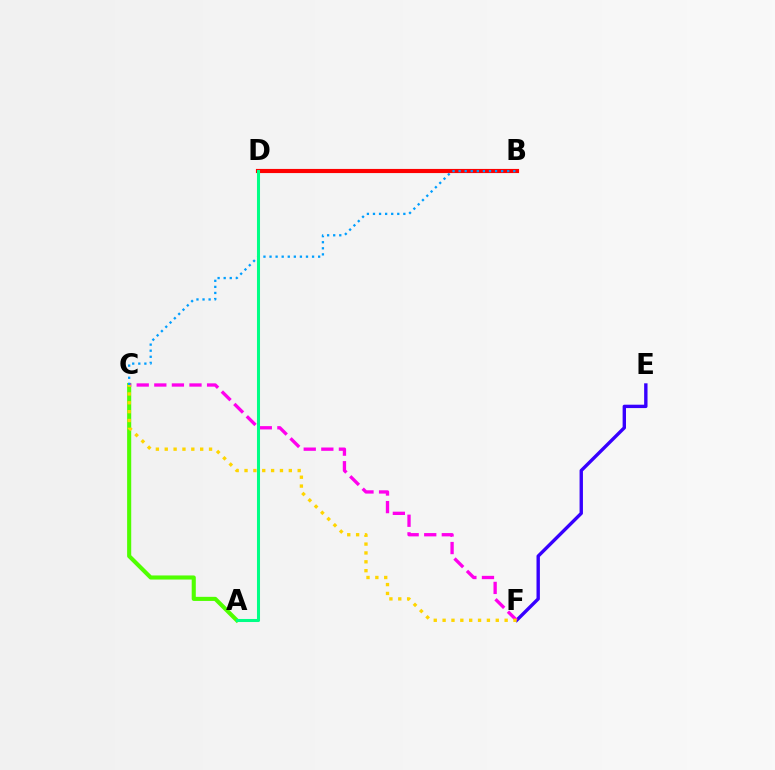{('E', 'F'): [{'color': '#3700ff', 'line_style': 'solid', 'thickness': 2.43}], ('A', 'C'): [{'color': '#4fff00', 'line_style': 'solid', 'thickness': 2.95}], ('B', 'D'): [{'color': '#ff0000', 'line_style': 'solid', 'thickness': 2.98}], ('C', 'F'): [{'color': '#ff00ed', 'line_style': 'dashed', 'thickness': 2.39}, {'color': '#ffd500', 'line_style': 'dotted', 'thickness': 2.41}], ('B', 'C'): [{'color': '#009eff', 'line_style': 'dotted', 'thickness': 1.65}], ('A', 'D'): [{'color': '#00ff86', 'line_style': 'solid', 'thickness': 2.19}]}